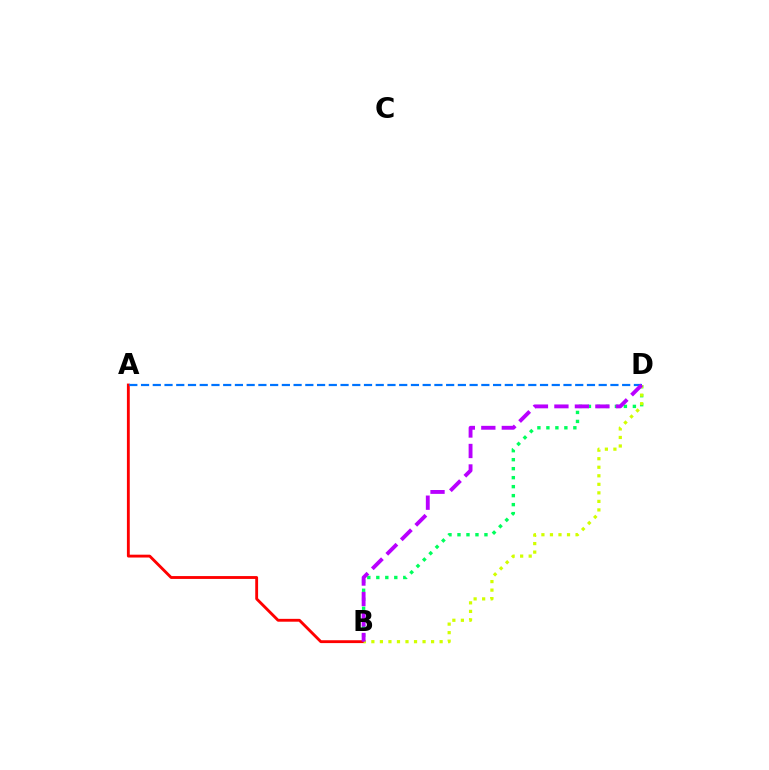{('B', 'D'): [{'color': '#00ff5c', 'line_style': 'dotted', 'thickness': 2.44}, {'color': '#d1ff00', 'line_style': 'dotted', 'thickness': 2.32}, {'color': '#b900ff', 'line_style': 'dashed', 'thickness': 2.78}], ('A', 'B'): [{'color': '#ff0000', 'line_style': 'solid', 'thickness': 2.05}], ('A', 'D'): [{'color': '#0074ff', 'line_style': 'dashed', 'thickness': 1.59}]}